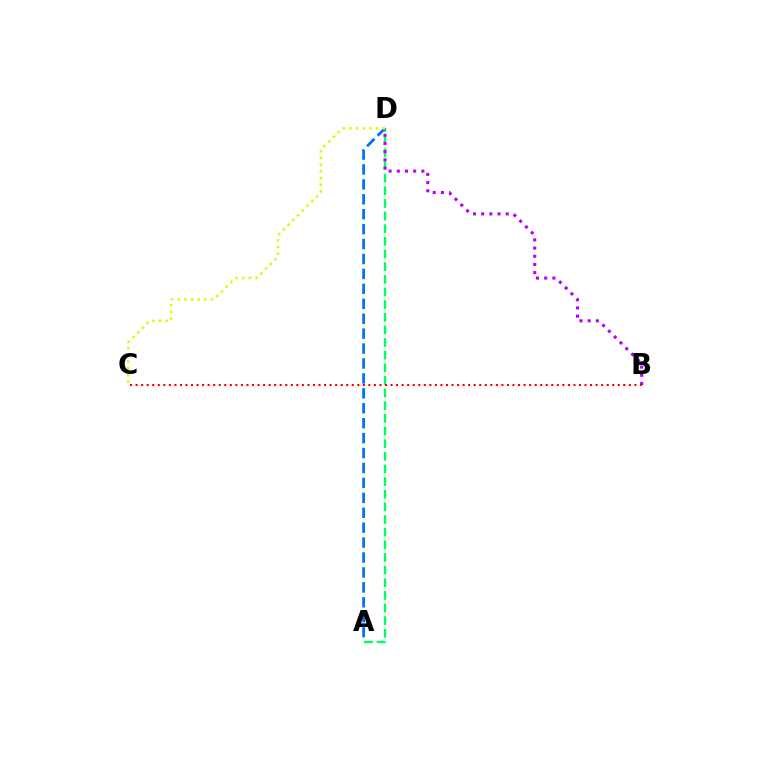{('A', 'D'): [{'color': '#00ff5c', 'line_style': 'dashed', 'thickness': 1.72}, {'color': '#0074ff', 'line_style': 'dashed', 'thickness': 2.03}], ('B', 'D'): [{'color': '#b900ff', 'line_style': 'dotted', 'thickness': 2.22}], ('C', 'D'): [{'color': '#d1ff00', 'line_style': 'dotted', 'thickness': 1.81}], ('B', 'C'): [{'color': '#ff0000', 'line_style': 'dotted', 'thickness': 1.51}]}